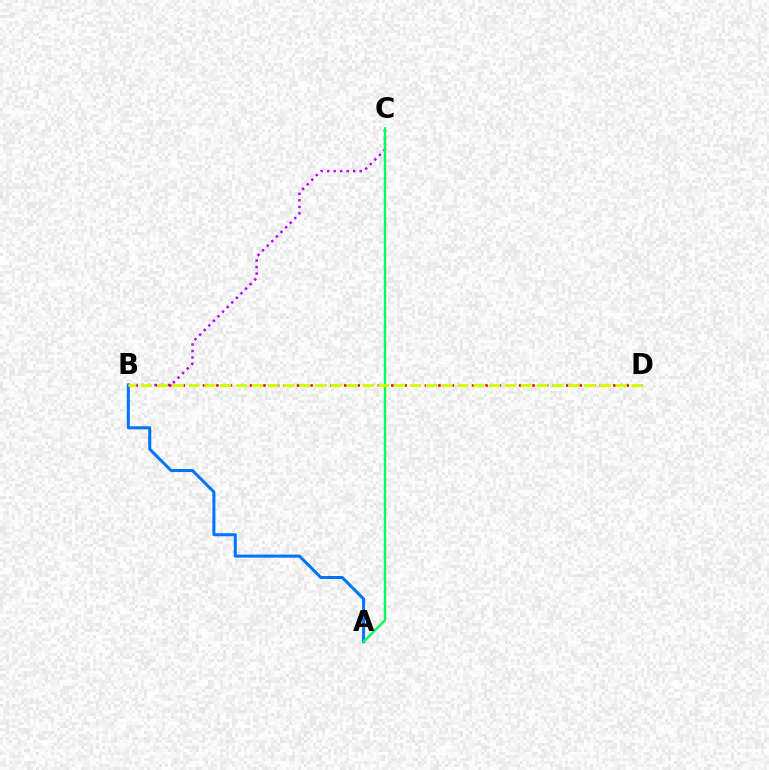{('B', 'D'): [{'color': '#ff0000', 'line_style': 'dotted', 'thickness': 1.83}, {'color': '#d1ff00', 'line_style': 'dashed', 'thickness': 2.15}], ('A', 'B'): [{'color': '#0074ff', 'line_style': 'solid', 'thickness': 2.18}], ('B', 'C'): [{'color': '#b900ff', 'line_style': 'dotted', 'thickness': 1.77}], ('A', 'C'): [{'color': '#00ff5c', 'line_style': 'solid', 'thickness': 1.73}]}